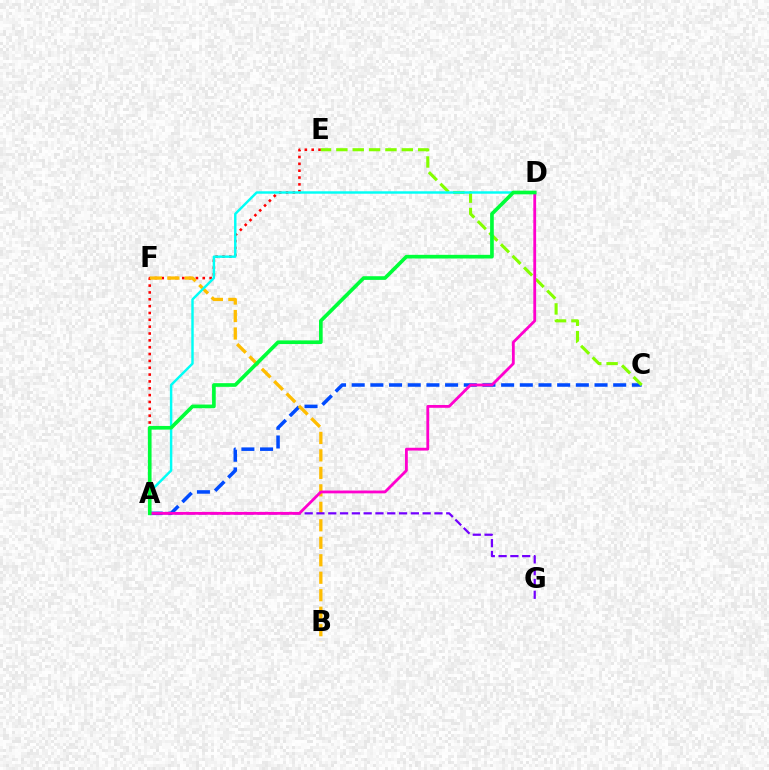{('A', 'C'): [{'color': '#004bff', 'line_style': 'dashed', 'thickness': 2.54}], ('A', 'E'): [{'color': '#ff0000', 'line_style': 'dotted', 'thickness': 1.86}], ('B', 'F'): [{'color': '#ffbd00', 'line_style': 'dashed', 'thickness': 2.37}], ('C', 'E'): [{'color': '#84ff00', 'line_style': 'dashed', 'thickness': 2.22}], ('A', 'D'): [{'color': '#00fff6', 'line_style': 'solid', 'thickness': 1.76}, {'color': '#ff00cf', 'line_style': 'solid', 'thickness': 2.03}, {'color': '#00ff39', 'line_style': 'solid', 'thickness': 2.64}], ('A', 'G'): [{'color': '#7200ff', 'line_style': 'dashed', 'thickness': 1.6}]}